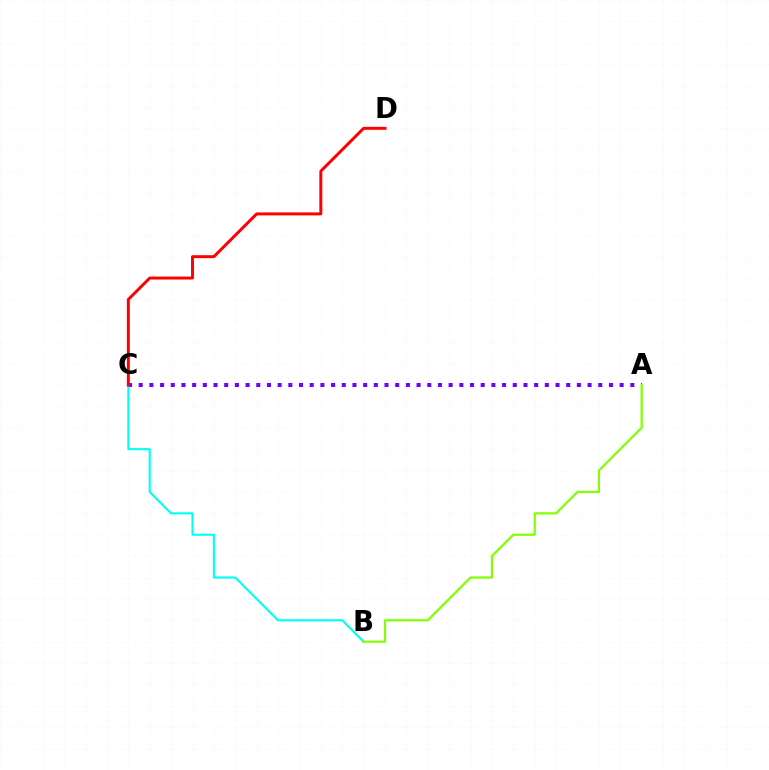{('A', 'C'): [{'color': '#7200ff', 'line_style': 'dotted', 'thickness': 2.9}], ('B', 'C'): [{'color': '#00fff6', 'line_style': 'solid', 'thickness': 1.52}], ('C', 'D'): [{'color': '#ff0000', 'line_style': 'solid', 'thickness': 2.13}], ('A', 'B'): [{'color': '#84ff00', 'line_style': 'solid', 'thickness': 1.61}]}